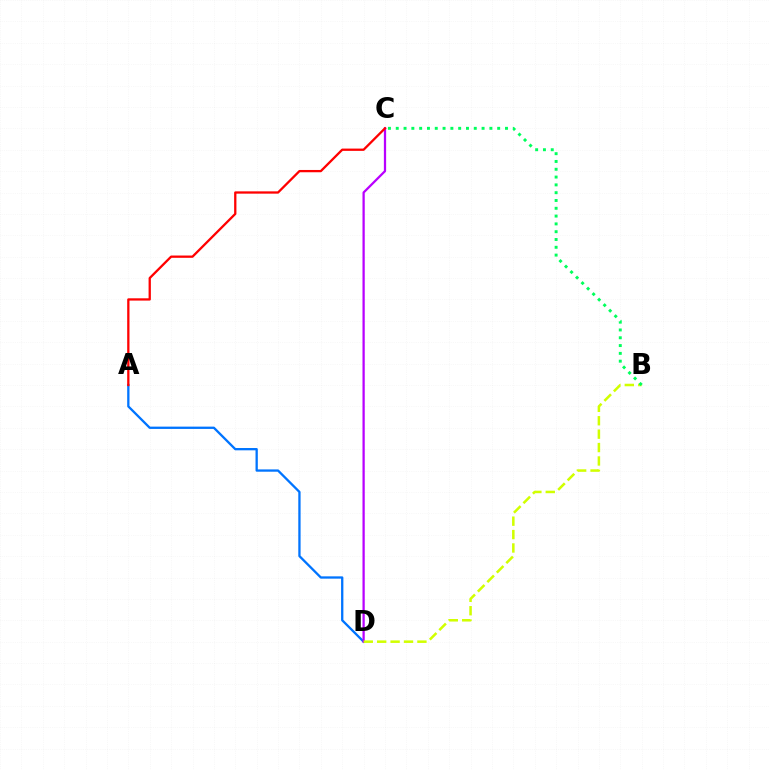{('A', 'D'): [{'color': '#0074ff', 'line_style': 'solid', 'thickness': 1.66}], ('C', 'D'): [{'color': '#b900ff', 'line_style': 'solid', 'thickness': 1.63}], ('A', 'C'): [{'color': '#ff0000', 'line_style': 'solid', 'thickness': 1.65}], ('B', 'D'): [{'color': '#d1ff00', 'line_style': 'dashed', 'thickness': 1.82}], ('B', 'C'): [{'color': '#00ff5c', 'line_style': 'dotted', 'thickness': 2.12}]}